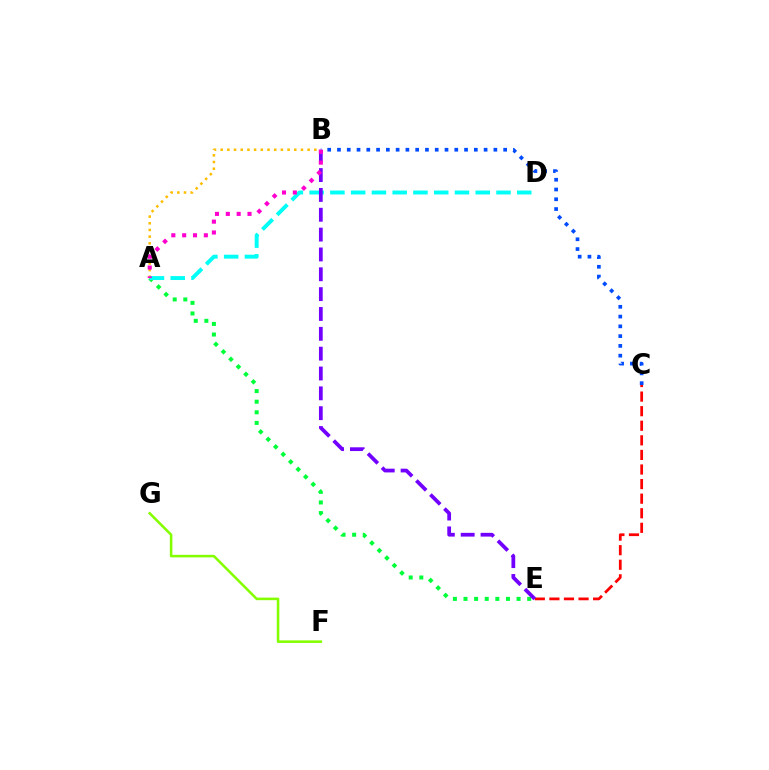{('A', 'B'): [{'color': '#ffbd00', 'line_style': 'dotted', 'thickness': 1.82}, {'color': '#ff00cf', 'line_style': 'dotted', 'thickness': 2.95}], ('A', 'E'): [{'color': '#00ff39', 'line_style': 'dotted', 'thickness': 2.88}], ('C', 'E'): [{'color': '#ff0000', 'line_style': 'dashed', 'thickness': 1.98}], ('A', 'D'): [{'color': '#00fff6', 'line_style': 'dashed', 'thickness': 2.82}], ('B', 'C'): [{'color': '#004bff', 'line_style': 'dotted', 'thickness': 2.66}], ('F', 'G'): [{'color': '#84ff00', 'line_style': 'solid', 'thickness': 1.84}], ('B', 'E'): [{'color': '#7200ff', 'line_style': 'dashed', 'thickness': 2.7}]}